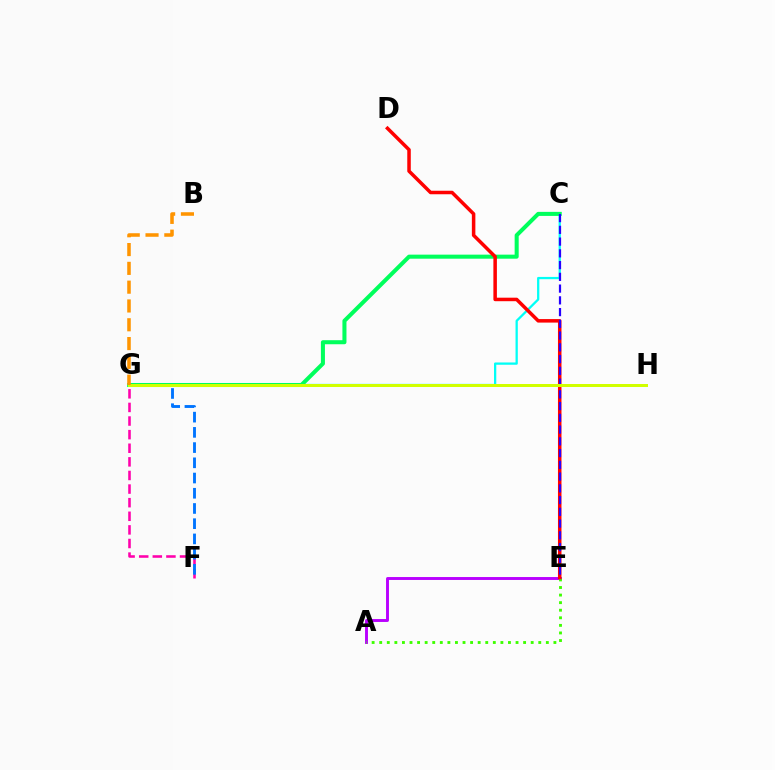{('C', 'G'): [{'color': '#00fff6', 'line_style': 'solid', 'thickness': 1.64}, {'color': '#00ff5c', 'line_style': 'solid', 'thickness': 2.91}], ('A', 'E'): [{'color': '#b900ff', 'line_style': 'solid', 'thickness': 2.1}, {'color': '#3dff00', 'line_style': 'dotted', 'thickness': 2.06}], ('F', 'G'): [{'color': '#ff00ac', 'line_style': 'dashed', 'thickness': 1.85}, {'color': '#0074ff', 'line_style': 'dashed', 'thickness': 2.07}], ('D', 'E'): [{'color': '#ff0000', 'line_style': 'solid', 'thickness': 2.53}], ('C', 'E'): [{'color': '#2500ff', 'line_style': 'dashed', 'thickness': 1.6}], ('G', 'H'): [{'color': '#d1ff00', 'line_style': 'solid', 'thickness': 2.16}], ('B', 'G'): [{'color': '#ff9400', 'line_style': 'dashed', 'thickness': 2.55}]}